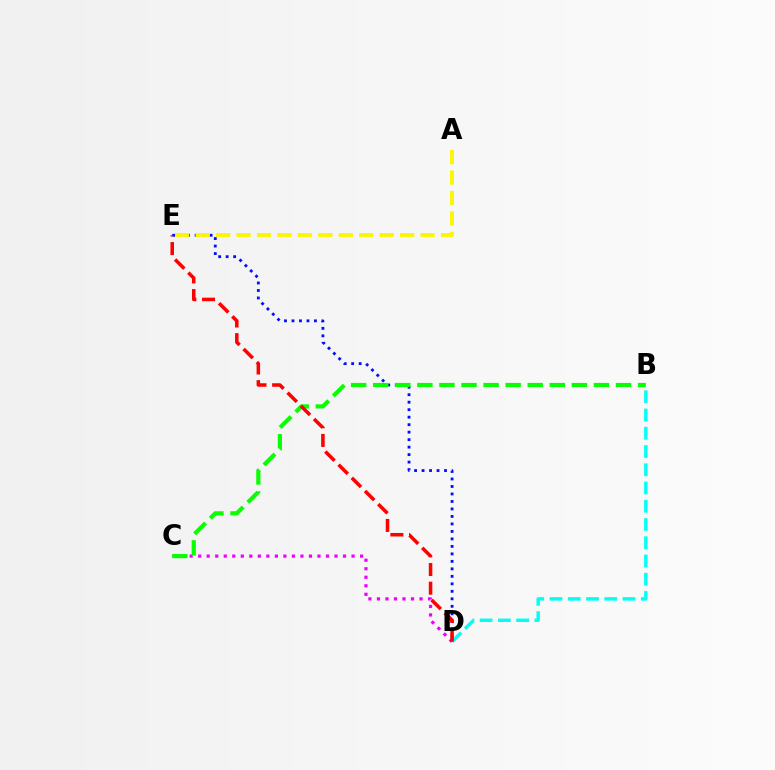{('B', 'D'): [{'color': '#00fff6', 'line_style': 'dashed', 'thickness': 2.48}], ('D', 'E'): [{'color': '#0010ff', 'line_style': 'dotted', 'thickness': 2.04}, {'color': '#ff0000', 'line_style': 'dashed', 'thickness': 2.53}], ('C', 'D'): [{'color': '#ee00ff', 'line_style': 'dotted', 'thickness': 2.31}], ('B', 'C'): [{'color': '#08ff00', 'line_style': 'dashed', 'thickness': 3.0}], ('A', 'E'): [{'color': '#fcf500', 'line_style': 'dashed', 'thickness': 2.78}]}